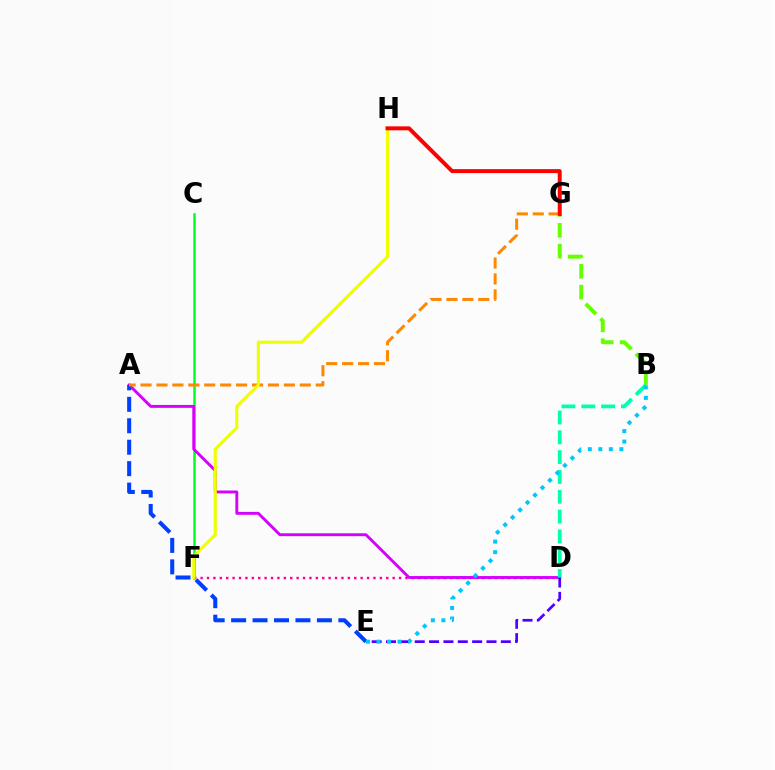{('D', 'F'): [{'color': '#ff00a0', 'line_style': 'dotted', 'thickness': 1.74}], ('C', 'F'): [{'color': '#00ff27', 'line_style': 'solid', 'thickness': 1.8}], ('A', 'D'): [{'color': '#d600ff', 'line_style': 'solid', 'thickness': 2.09}], ('A', 'E'): [{'color': '#003fff', 'line_style': 'dashed', 'thickness': 2.91}], ('A', 'G'): [{'color': '#ff8800', 'line_style': 'dashed', 'thickness': 2.16}], ('B', 'G'): [{'color': '#66ff00', 'line_style': 'dashed', 'thickness': 2.83}], ('D', 'E'): [{'color': '#4f00ff', 'line_style': 'dashed', 'thickness': 1.95}], ('B', 'D'): [{'color': '#00ffaf', 'line_style': 'dashed', 'thickness': 2.69}], ('F', 'H'): [{'color': '#eeff00', 'line_style': 'solid', 'thickness': 2.21}], ('B', 'E'): [{'color': '#00c7ff', 'line_style': 'dotted', 'thickness': 2.86}], ('G', 'H'): [{'color': '#ff0000', 'line_style': 'solid', 'thickness': 2.85}]}